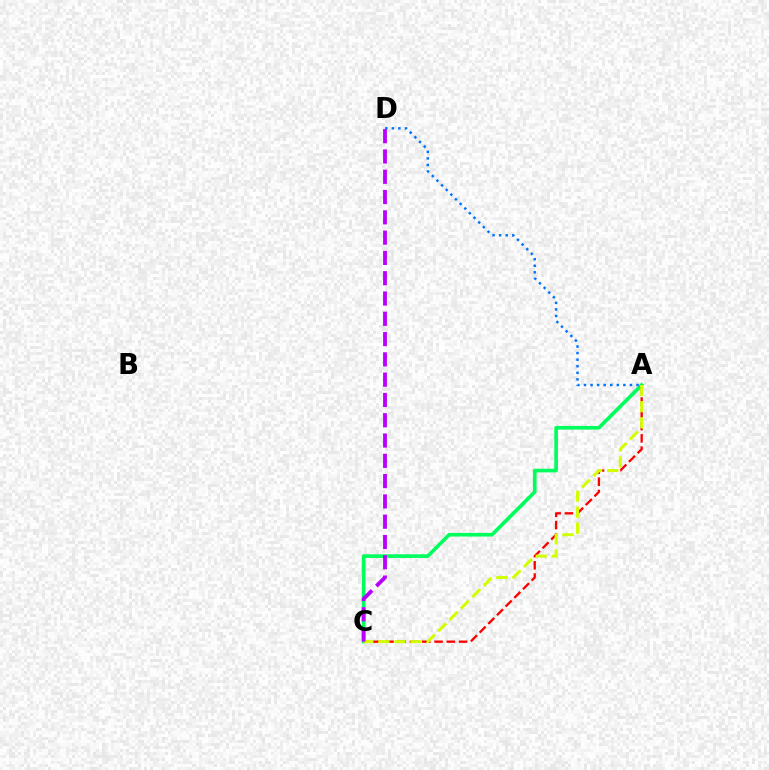{('A', 'C'): [{'color': '#ff0000', 'line_style': 'dashed', 'thickness': 1.67}, {'color': '#00ff5c', 'line_style': 'solid', 'thickness': 2.62}, {'color': '#d1ff00', 'line_style': 'dashed', 'thickness': 2.18}], ('C', 'D'): [{'color': '#b900ff', 'line_style': 'dashed', 'thickness': 2.76}], ('A', 'D'): [{'color': '#0074ff', 'line_style': 'dotted', 'thickness': 1.78}]}